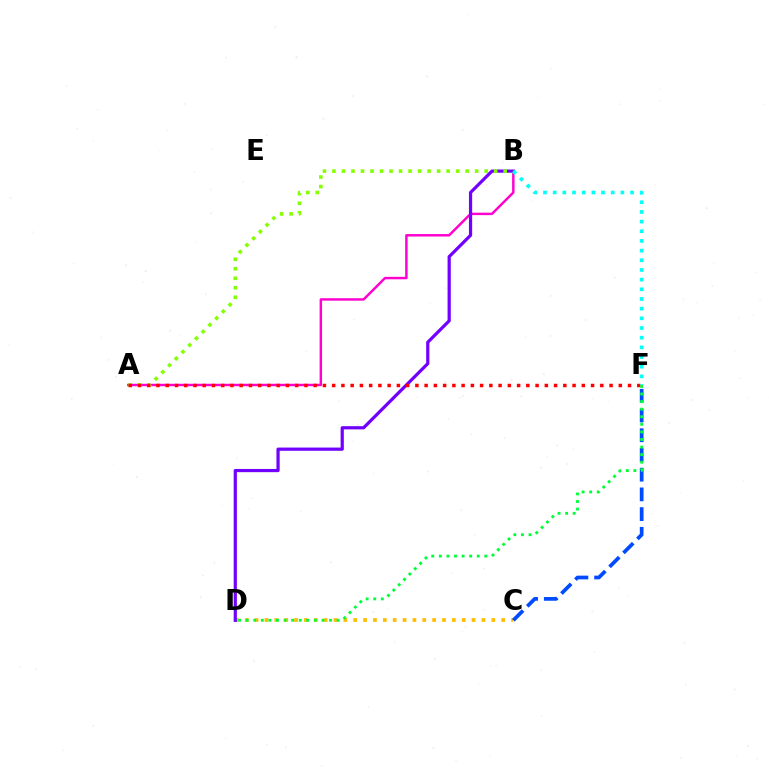{('C', 'D'): [{'color': '#ffbd00', 'line_style': 'dotted', 'thickness': 2.68}], ('A', 'B'): [{'color': '#ff00cf', 'line_style': 'solid', 'thickness': 1.76}, {'color': '#84ff00', 'line_style': 'dotted', 'thickness': 2.59}], ('B', 'D'): [{'color': '#7200ff', 'line_style': 'solid', 'thickness': 2.31}], ('C', 'F'): [{'color': '#004bff', 'line_style': 'dashed', 'thickness': 2.68}], ('A', 'F'): [{'color': '#ff0000', 'line_style': 'dotted', 'thickness': 2.51}], ('D', 'F'): [{'color': '#00ff39', 'line_style': 'dotted', 'thickness': 2.06}], ('B', 'F'): [{'color': '#00fff6', 'line_style': 'dotted', 'thickness': 2.63}]}